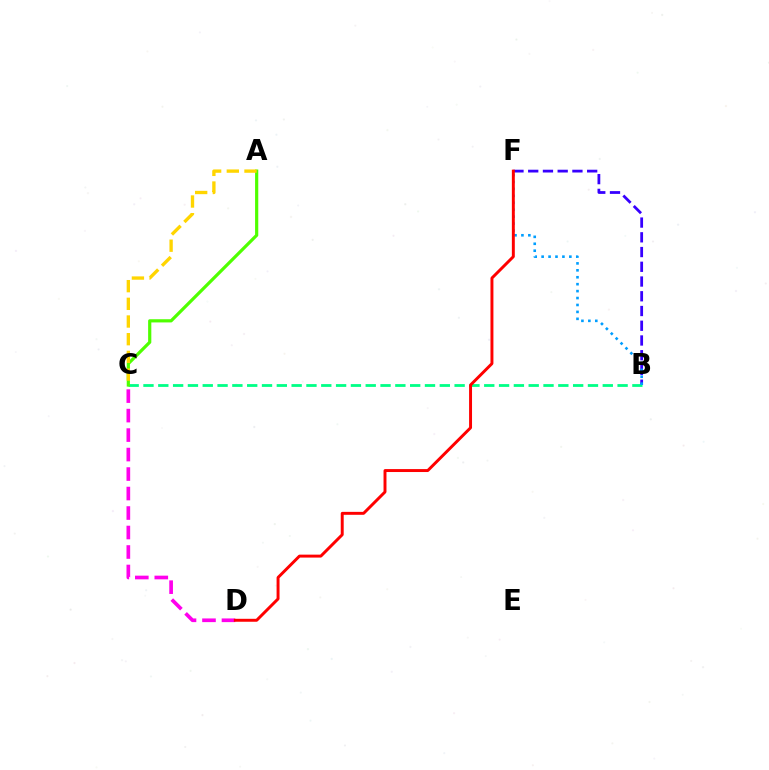{('B', 'F'): [{'color': '#3700ff', 'line_style': 'dashed', 'thickness': 2.0}, {'color': '#009eff', 'line_style': 'dotted', 'thickness': 1.88}], ('B', 'C'): [{'color': '#00ff86', 'line_style': 'dashed', 'thickness': 2.01}], ('A', 'C'): [{'color': '#4fff00', 'line_style': 'solid', 'thickness': 2.3}, {'color': '#ffd500', 'line_style': 'dashed', 'thickness': 2.4}], ('C', 'D'): [{'color': '#ff00ed', 'line_style': 'dashed', 'thickness': 2.65}], ('D', 'F'): [{'color': '#ff0000', 'line_style': 'solid', 'thickness': 2.12}]}